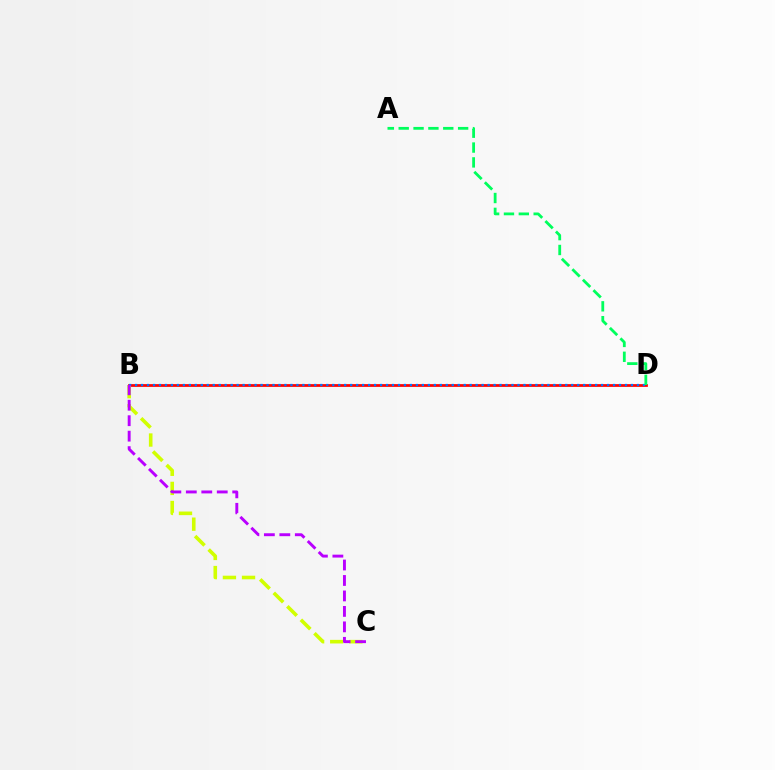{('B', 'D'): [{'color': '#ff0000', 'line_style': 'solid', 'thickness': 1.98}, {'color': '#0074ff', 'line_style': 'dotted', 'thickness': 1.62}], ('B', 'C'): [{'color': '#d1ff00', 'line_style': 'dashed', 'thickness': 2.6}, {'color': '#b900ff', 'line_style': 'dashed', 'thickness': 2.1}], ('A', 'D'): [{'color': '#00ff5c', 'line_style': 'dashed', 'thickness': 2.02}]}